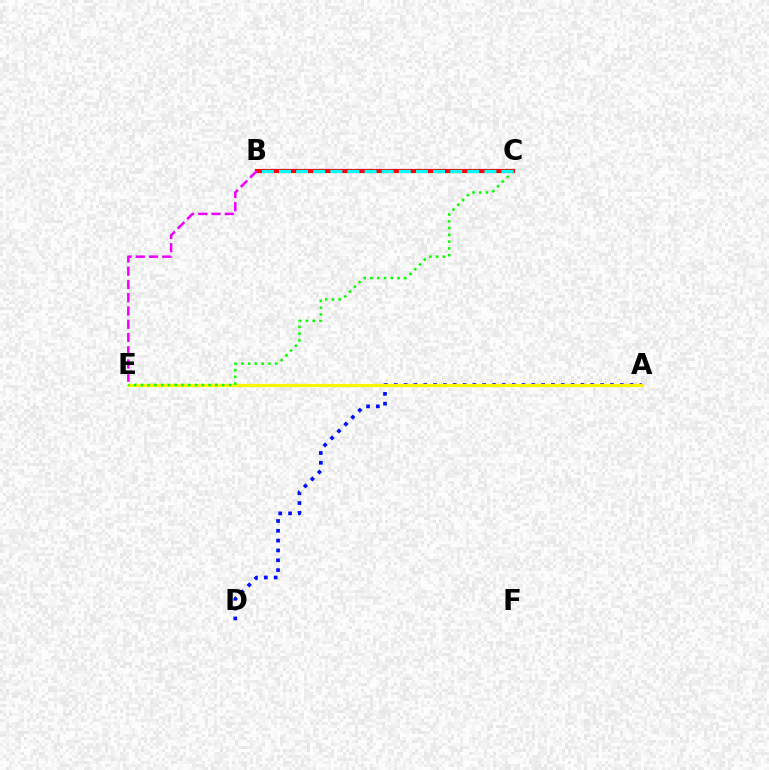{('A', 'D'): [{'color': '#0010ff', 'line_style': 'dotted', 'thickness': 2.67}], ('A', 'E'): [{'color': '#fcf500', 'line_style': 'solid', 'thickness': 2.28}], ('B', 'C'): [{'color': '#ff0000', 'line_style': 'solid', 'thickness': 2.98}, {'color': '#00fff6', 'line_style': 'dashed', 'thickness': 2.33}], ('B', 'E'): [{'color': '#ee00ff', 'line_style': 'dashed', 'thickness': 1.8}], ('C', 'E'): [{'color': '#08ff00', 'line_style': 'dotted', 'thickness': 1.84}]}